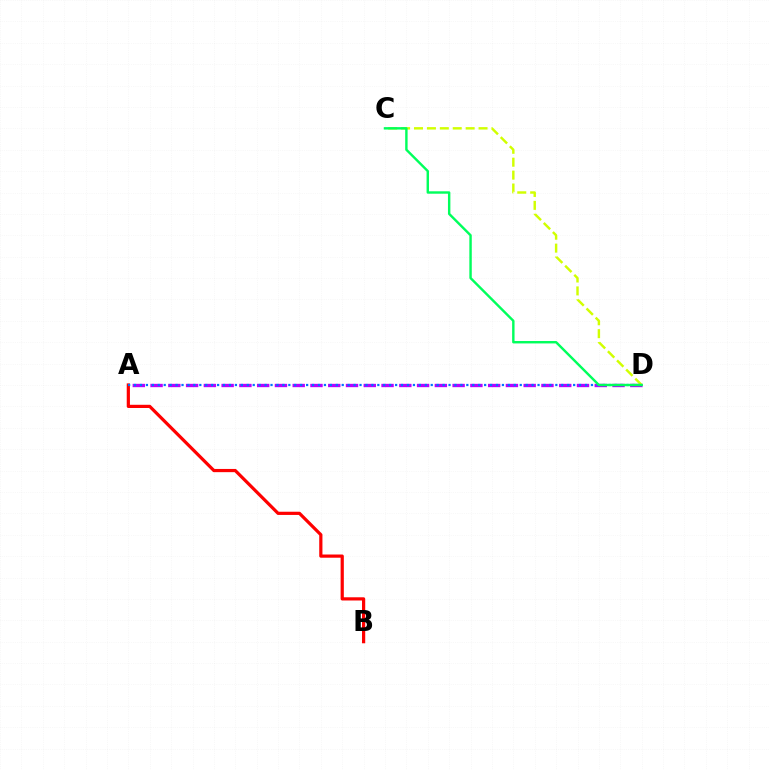{('A', 'B'): [{'color': '#ff0000', 'line_style': 'solid', 'thickness': 2.31}], ('A', 'D'): [{'color': '#b900ff', 'line_style': 'dashed', 'thickness': 2.41}, {'color': '#0074ff', 'line_style': 'dotted', 'thickness': 1.61}], ('C', 'D'): [{'color': '#d1ff00', 'line_style': 'dashed', 'thickness': 1.75}, {'color': '#00ff5c', 'line_style': 'solid', 'thickness': 1.74}]}